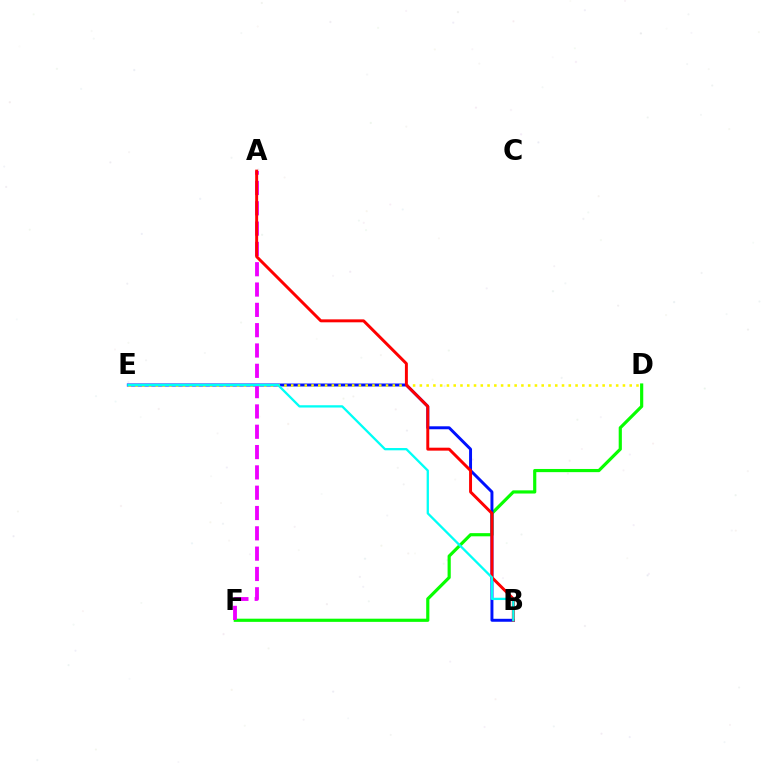{('D', 'F'): [{'color': '#08ff00', 'line_style': 'solid', 'thickness': 2.28}], ('B', 'E'): [{'color': '#0010ff', 'line_style': 'solid', 'thickness': 2.12}, {'color': '#00fff6', 'line_style': 'solid', 'thickness': 1.65}], ('D', 'E'): [{'color': '#fcf500', 'line_style': 'dotted', 'thickness': 1.84}], ('A', 'F'): [{'color': '#ee00ff', 'line_style': 'dashed', 'thickness': 2.76}], ('A', 'B'): [{'color': '#ff0000', 'line_style': 'solid', 'thickness': 2.12}]}